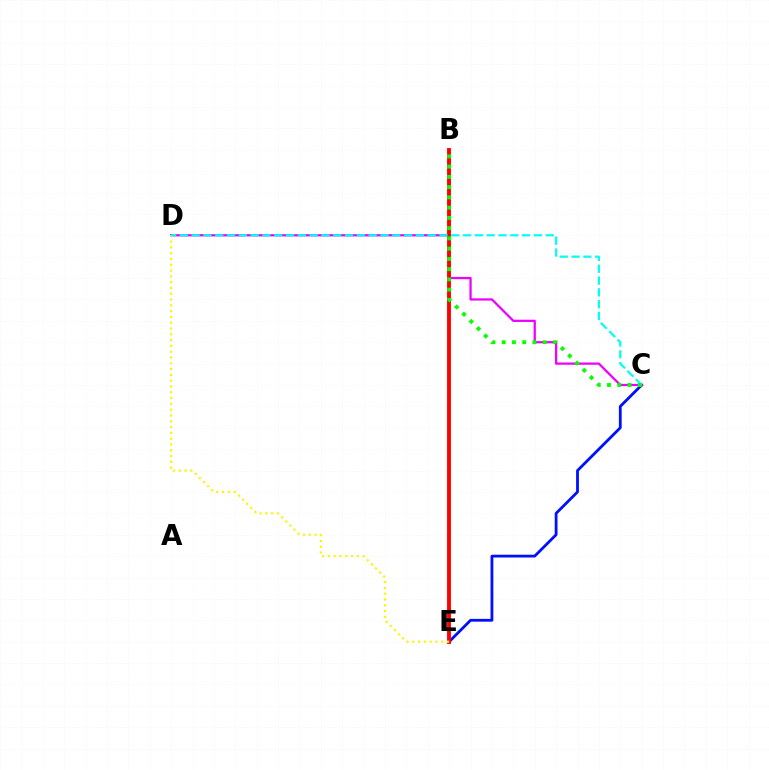{('C', 'E'): [{'color': '#0010ff', 'line_style': 'solid', 'thickness': 2.02}], ('C', 'D'): [{'color': '#ee00ff', 'line_style': 'solid', 'thickness': 1.63}, {'color': '#00fff6', 'line_style': 'dashed', 'thickness': 1.6}], ('B', 'E'): [{'color': '#ff0000', 'line_style': 'solid', 'thickness': 2.79}], ('D', 'E'): [{'color': '#fcf500', 'line_style': 'dotted', 'thickness': 1.57}], ('B', 'C'): [{'color': '#08ff00', 'line_style': 'dotted', 'thickness': 2.79}]}